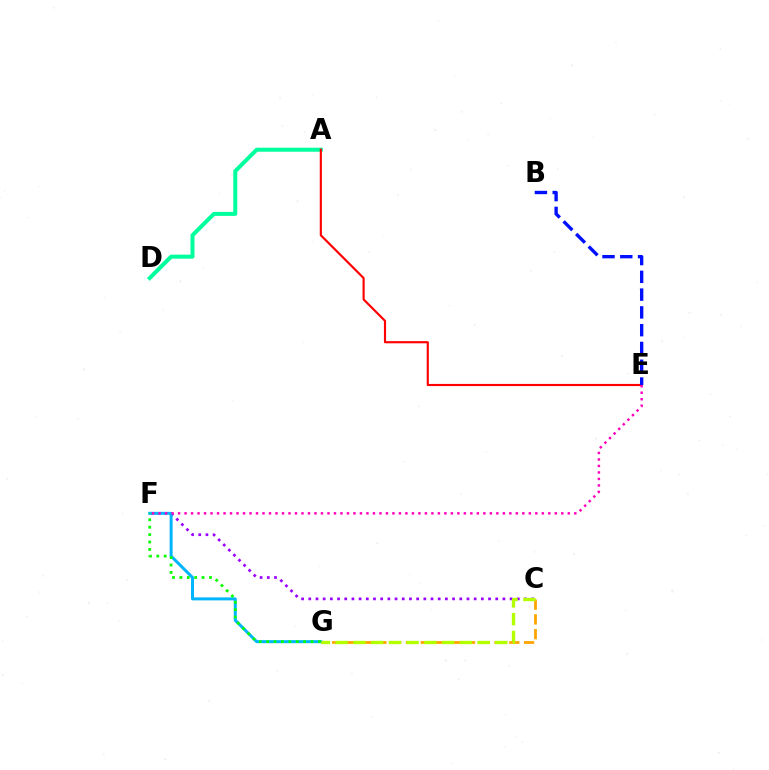{('C', 'F'): [{'color': '#9b00ff', 'line_style': 'dotted', 'thickness': 1.95}], ('A', 'D'): [{'color': '#00ff9d', 'line_style': 'solid', 'thickness': 2.88}], ('A', 'E'): [{'color': '#ff0000', 'line_style': 'solid', 'thickness': 1.54}], ('F', 'G'): [{'color': '#00b5ff', 'line_style': 'solid', 'thickness': 2.15}, {'color': '#08ff00', 'line_style': 'dotted', 'thickness': 2.01}], ('B', 'E'): [{'color': '#0010ff', 'line_style': 'dashed', 'thickness': 2.42}], ('C', 'G'): [{'color': '#ffa500', 'line_style': 'dashed', 'thickness': 2.01}, {'color': '#b3ff00', 'line_style': 'dashed', 'thickness': 2.41}], ('E', 'F'): [{'color': '#ff00bd', 'line_style': 'dotted', 'thickness': 1.76}]}